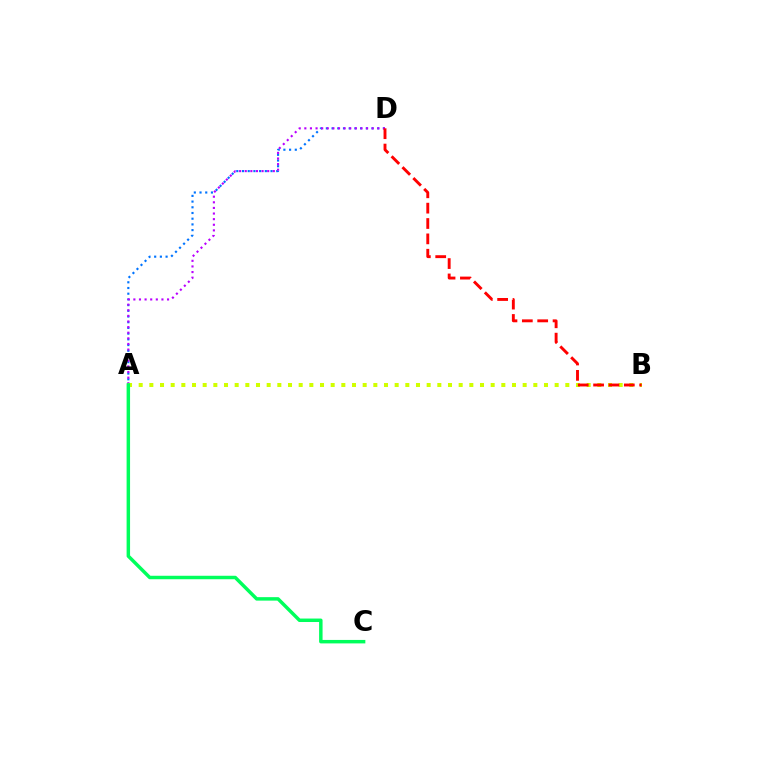{('A', 'D'): [{'color': '#0074ff', 'line_style': 'dotted', 'thickness': 1.55}, {'color': '#b900ff', 'line_style': 'dotted', 'thickness': 1.53}], ('A', 'B'): [{'color': '#d1ff00', 'line_style': 'dotted', 'thickness': 2.9}], ('B', 'D'): [{'color': '#ff0000', 'line_style': 'dashed', 'thickness': 2.09}], ('A', 'C'): [{'color': '#00ff5c', 'line_style': 'solid', 'thickness': 2.5}]}